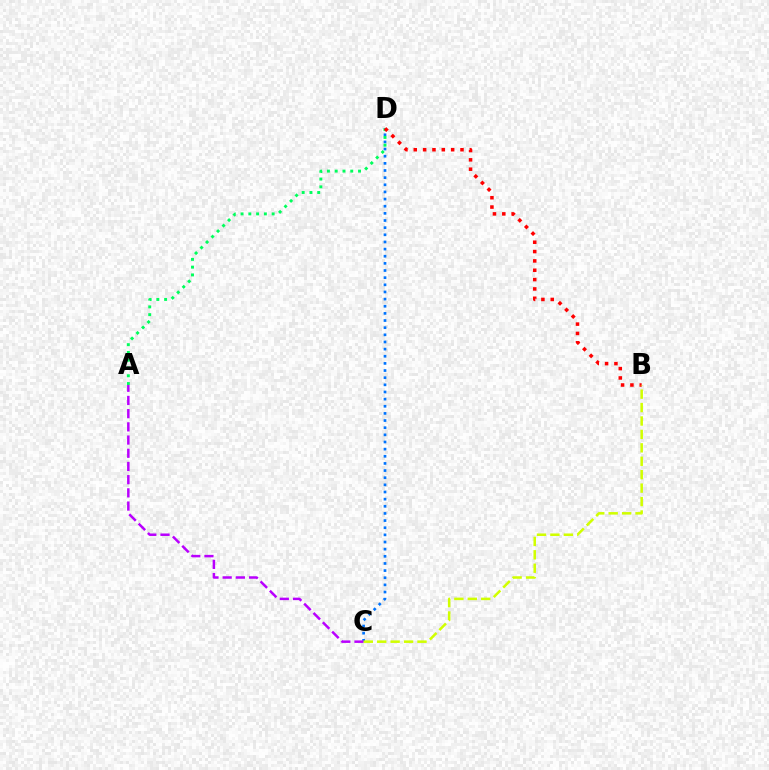{('C', 'D'): [{'color': '#0074ff', 'line_style': 'dotted', 'thickness': 1.94}], ('A', 'D'): [{'color': '#00ff5c', 'line_style': 'dotted', 'thickness': 2.11}], ('B', 'D'): [{'color': '#ff0000', 'line_style': 'dotted', 'thickness': 2.54}], ('A', 'C'): [{'color': '#b900ff', 'line_style': 'dashed', 'thickness': 1.79}], ('B', 'C'): [{'color': '#d1ff00', 'line_style': 'dashed', 'thickness': 1.82}]}